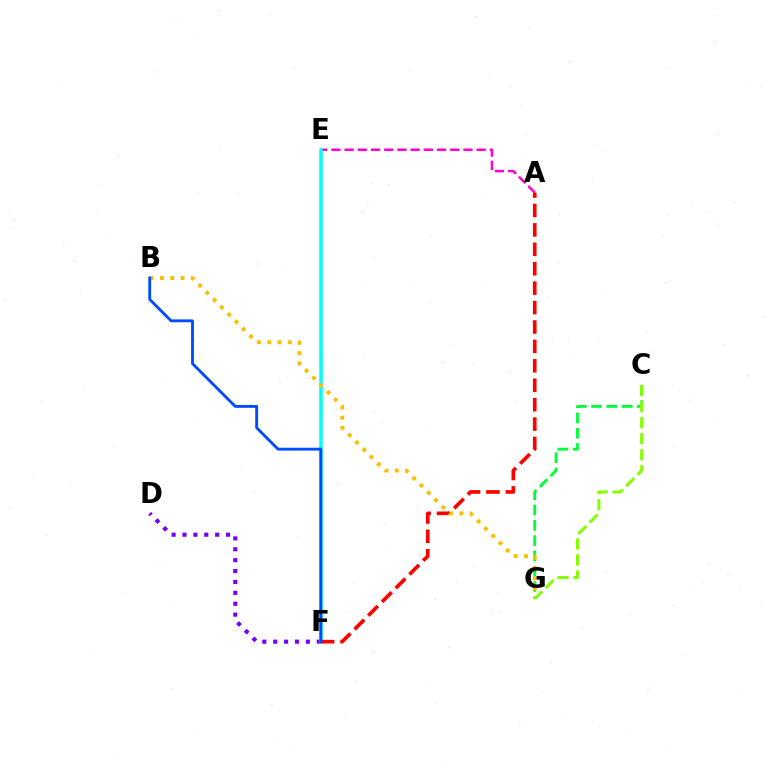{('A', 'E'): [{'color': '#ff00cf', 'line_style': 'dashed', 'thickness': 1.79}], ('D', 'F'): [{'color': '#7200ff', 'line_style': 'dotted', 'thickness': 2.96}], ('E', 'F'): [{'color': '#00fff6', 'line_style': 'solid', 'thickness': 2.53}], ('C', 'G'): [{'color': '#00ff39', 'line_style': 'dashed', 'thickness': 2.08}, {'color': '#84ff00', 'line_style': 'dashed', 'thickness': 2.18}], ('A', 'F'): [{'color': '#ff0000', 'line_style': 'dashed', 'thickness': 2.64}], ('B', 'G'): [{'color': '#ffbd00', 'line_style': 'dotted', 'thickness': 2.8}], ('B', 'F'): [{'color': '#004bff', 'line_style': 'solid', 'thickness': 2.05}]}